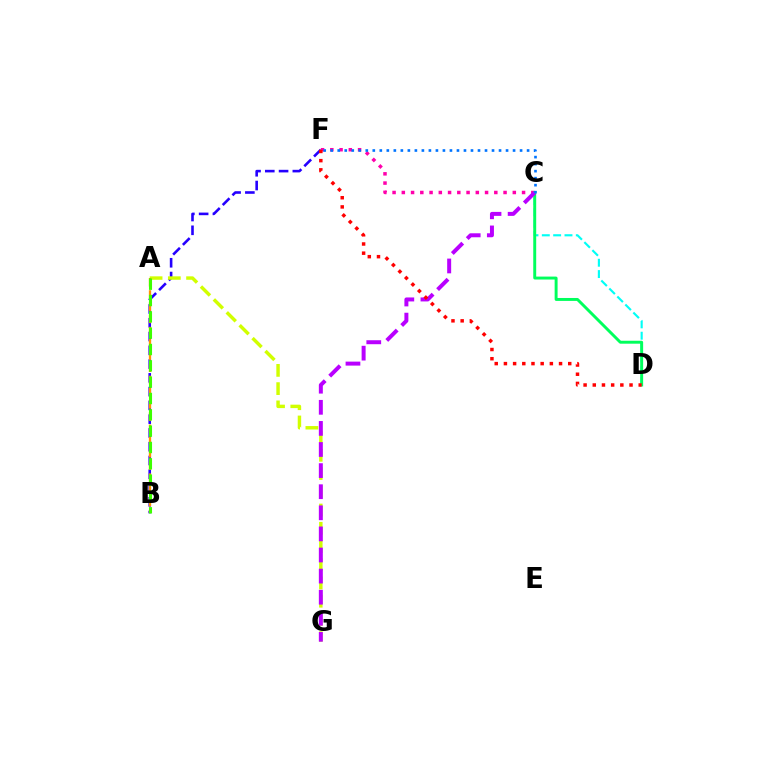{('B', 'F'): [{'color': '#2500ff', 'line_style': 'dashed', 'thickness': 1.87}], ('A', 'G'): [{'color': '#d1ff00', 'line_style': 'dashed', 'thickness': 2.48}], ('C', 'F'): [{'color': '#ff00ac', 'line_style': 'dotted', 'thickness': 2.51}, {'color': '#0074ff', 'line_style': 'dotted', 'thickness': 1.91}], ('A', 'B'): [{'color': '#ff9400', 'line_style': 'dashed', 'thickness': 1.66}, {'color': '#3dff00', 'line_style': 'dashed', 'thickness': 2.22}], ('C', 'D'): [{'color': '#00fff6', 'line_style': 'dashed', 'thickness': 1.54}, {'color': '#00ff5c', 'line_style': 'solid', 'thickness': 2.11}], ('C', 'G'): [{'color': '#b900ff', 'line_style': 'dashed', 'thickness': 2.87}], ('D', 'F'): [{'color': '#ff0000', 'line_style': 'dotted', 'thickness': 2.5}]}